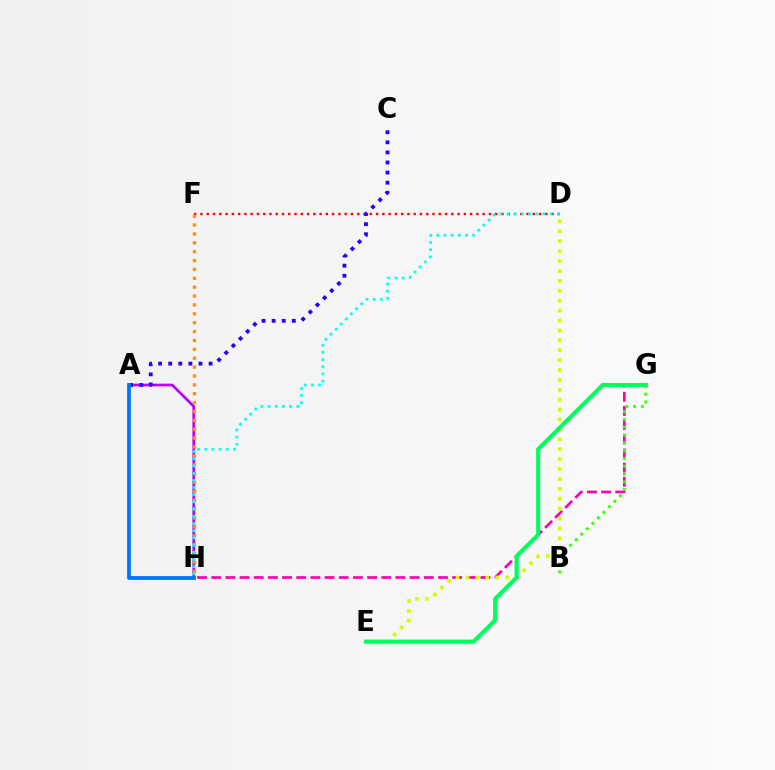{('A', 'H'): [{'color': '#b900ff', 'line_style': 'solid', 'thickness': 1.93}, {'color': '#0074ff', 'line_style': 'solid', 'thickness': 2.72}], ('D', 'F'): [{'color': '#ff0000', 'line_style': 'dotted', 'thickness': 1.7}], ('A', 'C'): [{'color': '#2500ff', 'line_style': 'dotted', 'thickness': 2.74}], ('F', 'H'): [{'color': '#ff9400', 'line_style': 'dotted', 'thickness': 2.41}], ('G', 'H'): [{'color': '#ff00ac', 'line_style': 'dashed', 'thickness': 1.93}], ('D', 'E'): [{'color': '#d1ff00', 'line_style': 'dotted', 'thickness': 2.69}], ('B', 'G'): [{'color': '#3dff00', 'line_style': 'dotted', 'thickness': 2.12}], ('E', 'G'): [{'color': '#00ff5c', 'line_style': 'solid', 'thickness': 2.96}], ('D', 'H'): [{'color': '#00fff6', 'line_style': 'dotted', 'thickness': 1.95}]}